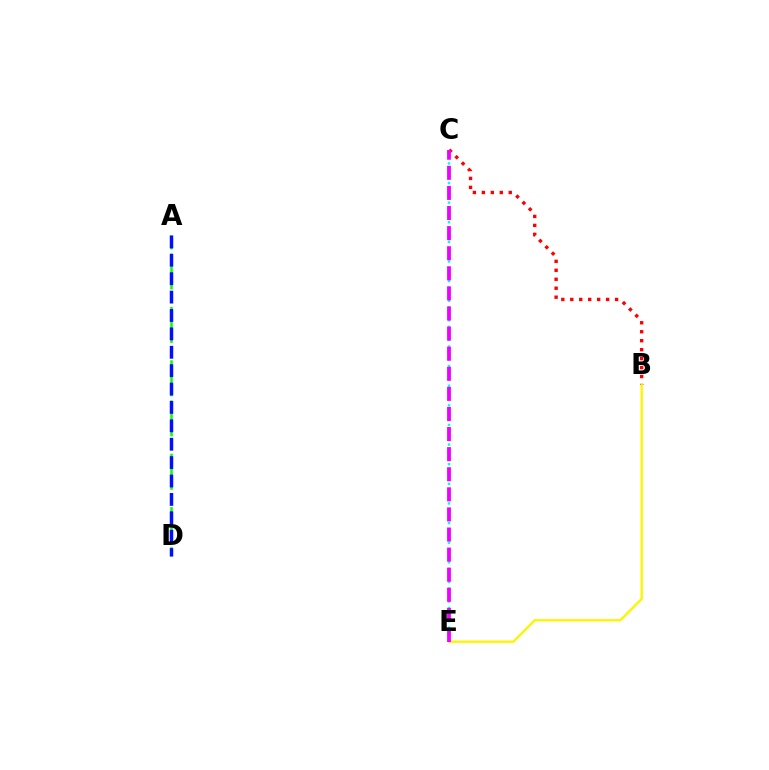{('A', 'D'): [{'color': '#08ff00', 'line_style': 'dashed', 'thickness': 1.81}, {'color': '#0010ff', 'line_style': 'dashed', 'thickness': 2.5}], ('B', 'C'): [{'color': '#ff0000', 'line_style': 'dotted', 'thickness': 2.44}], ('C', 'E'): [{'color': '#00fff6', 'line_style': 'dotted', 'thickness': 1.78}, {'color': '#ee00ff', 'line_style': 'dashed', 'thickness': 2.73}], ('B', 'E'): [{'color': '#fcf500', 'line_style': 'solid', 'thickness': 1.7}]}